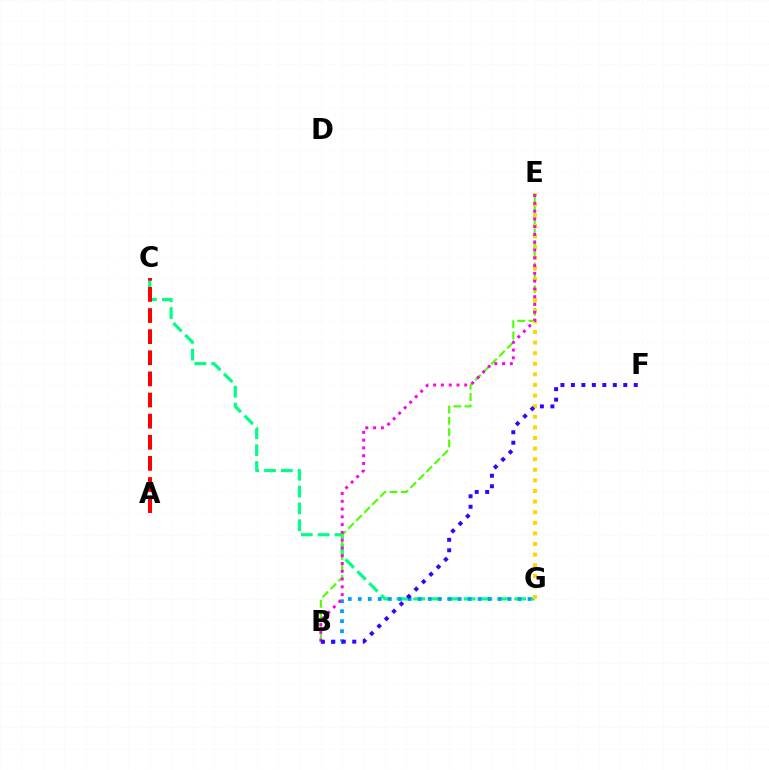{('C', 'G'): [{'color': '#00ff86', 'line_style': 'dashed', 'thickness': 2.29}], ('B', 'E'): [{'color': '#4fff00', 'line_style': 'dashed', 'thickness': 1.54}, {'color': '#ff00ed', 'line_style': 'dotted', 'thickness': 2.11}], ('B', 'G'): [{'color': '#009eff', 'line_style': 'dotted', 'thickness': 2.71}], ('E', 'G'): [{'color': '#ffd500', 'line_style': 'dotted', 'thickness': 2.88}], ('A', 'C'): [{'color': '#ff0000', 'line_style': 'dashed', 'thickness': 2.87}], ('B', 'F'): [{'color': '#3700ff', 'line_style': 'dotted', 'thickness': 2.85}]}